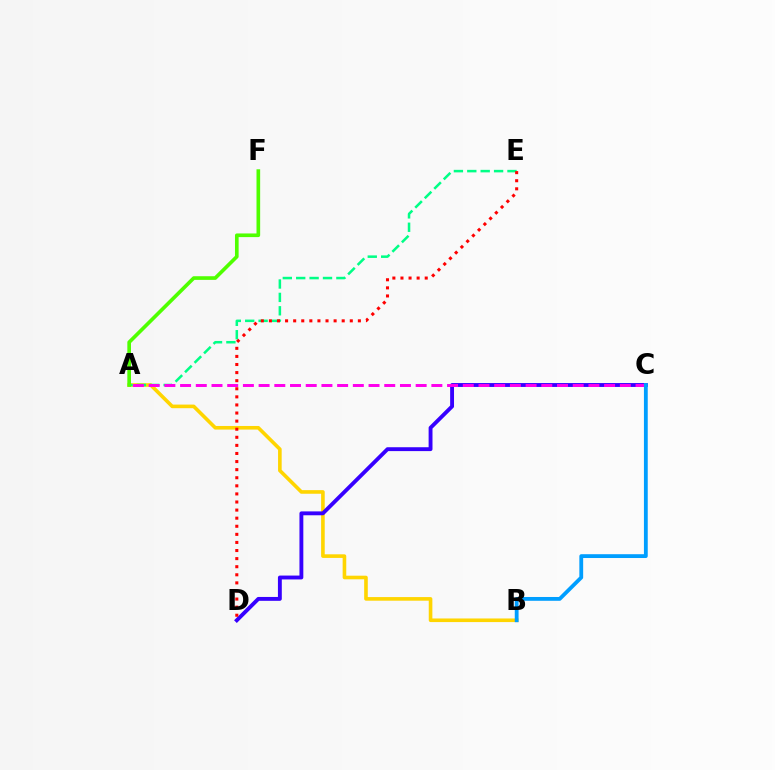{('A', 'B'): [{'color': '#ffd500', 'line_style': 'solid', 'thickness': 2.6}], ('C', 'D'): [{'color': '#3700ff', 'line_style': 'solid', 'thickness': 2.79}], ('A', 'E'): [{'color': '#00ff86', 'line_style': 'dashed', 'thickness': 1.82}], ('D', 'E'): [{'color': '#ff0000', 'line_style': 'dotted', 'thickness': 2.2}], ('A', 'C'): [{'color': '#ff00ed', 'line_style': 'dashed', 'thickness': 2.13}], ('B', 'C'): [{'color': '#009eff', 'line_style': 'solid', 'thickness': 2.75}], ('A', 'F'): [{'color': '#4fff00', 'line_style': 'solid', 'thickness': 2.63}]}